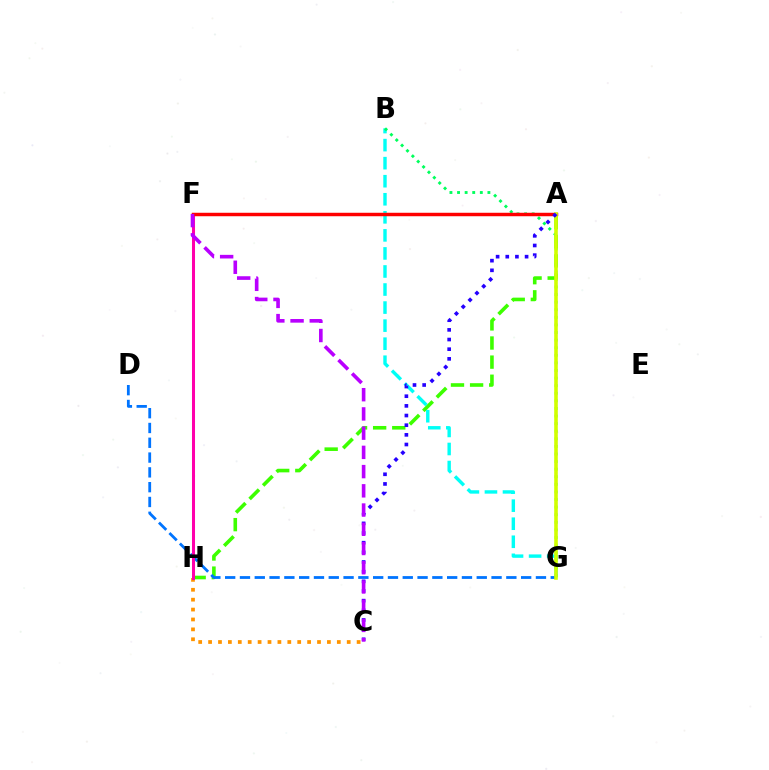{('A', 'H'): [{'color': '#3dff00', 'line_style': 'dashed', 'thickness': 2.6}], ('B', 'G'): [{'color': '#00fff6', 'line_style': 'dashed', 'thickness': 2.45}, {'color': '#00ff5c', 'line_style': 'dotted', 'thickness': 2.06}], ('C', 'H'): [{'color': '#ff9400', 'line_style': 'dotted', 'thickness': 2.69}], ('D', 'G'): [{'color': '#0074ff', 'line_style': 'dashed', 'thickness': 2.01}], ('F', 'H'): [{'color': '#ff00ac', 'line_style': 'solid', 'thickness': 2.18}], ('A', 'F'): [{'color': '#ff0000', 'line_style': 'solid', 'thickness': 2.49}], ('A', 'G'): [{'color': '#d1ff00', 'line_style': 'solid', 'thickness': 2.59}], ('A', 'C'): [{'color': '#2500ff', 'line_style': 'dotted', 'thickness': 2.62}], ('C', 'F'): [{'color': '#b900ff', 'line_style': 'dashed', 'thickness': 2.61}]}